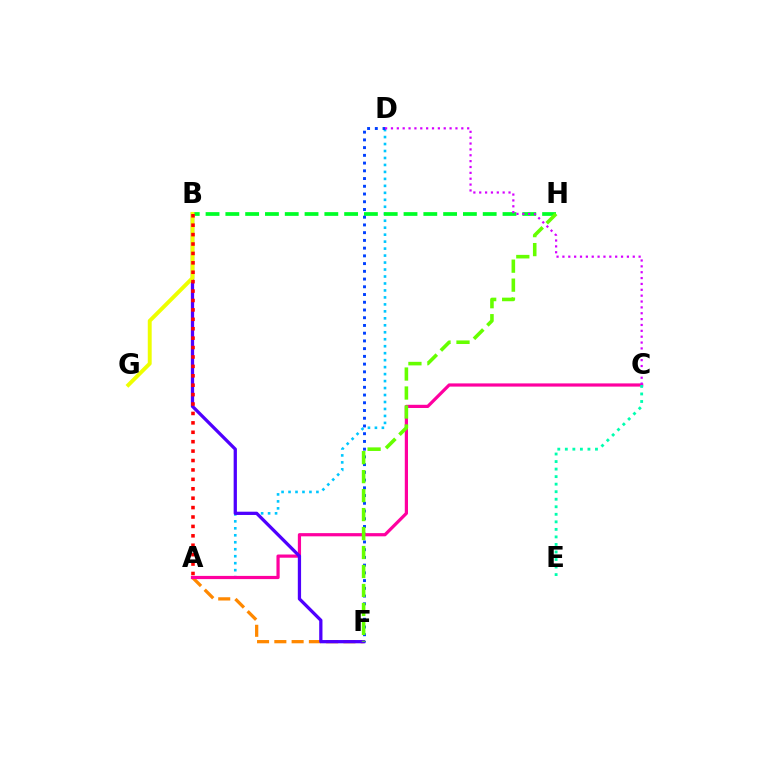{('A', 'D'): [{'color': '#00c7ff', 'line_style': 'dotted', 'thickness': 1.89}], ('A', 'F'): [{'color': '#ff8800', 'line_style': 'dashed', 'thickness': 2.35}], ('B', 'H'): [{'color': '#00ff27', 'line_style': 'dashed', 'thickness': 2.69}], ('D', 'F'): [{'color': '#003fff', 'line_style': 'dotted', 'thickness': 2.1}], ('A', 'C'): [{'color': '#ff00a0', 'line_style': 'solid', 'thickness': 2.31}], ('B', 'F'): [{'color': '#4f00ff', 'line_style': 'solid', 'thickness': 2.35}], ('B', 'G'): [{'color': '#eeff00', 'line_style': 'solid', 'thickness': 2.82}], ('C', 'E'): [{'color': '#00ffaf', 'line_style': 'dotted', 'thickness': 2.05}], ('C', 'D'): [{'color': '#d600ff', 'line_style': 'dotted', 'thickness': 1.59}], ('F', 'H'): [{'color': '#66ff00', 'line_style': 'dashed', 'thickness': 2.58}], ('A', 'B'): [{'color': '#ff0000', 'line_style': 'dotted', 'thickness': 2.56}]}